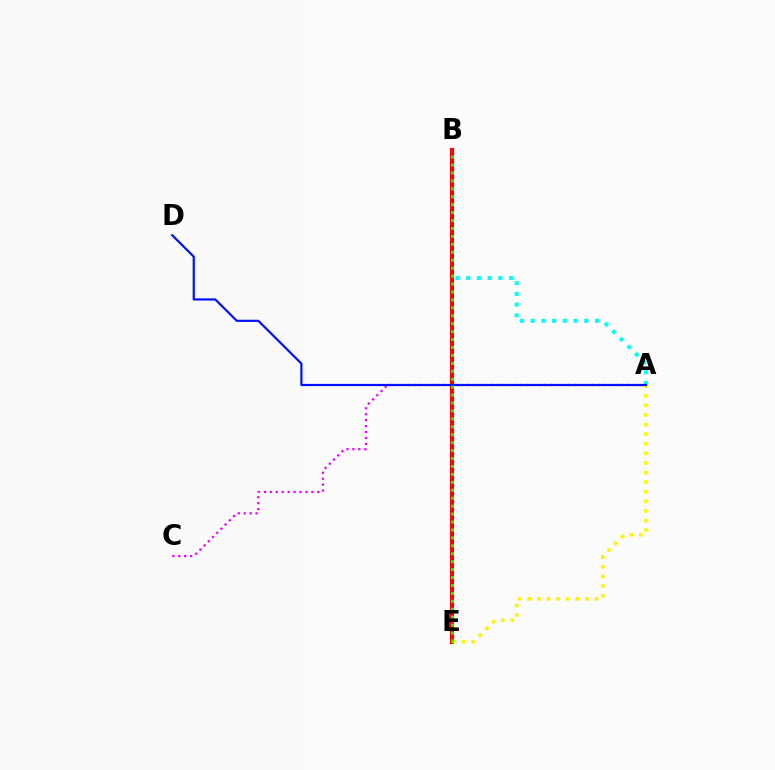{('A', 'B'): [{'color': '#00fff6', 'line_style': 'dotted', 'thickness': 2.92}], ('A', 'C'): [{'color': '#ee00ff', 'line_style': 'dotted', 'thickness': 1.61}], ('B', 'E'): [{'color': '#ff0000', 'line_style': 'solid', 'thickness': 2.95}, {'color': '#08ff00', 'line_style': 'dotted', 'thickness': 2.16}], ('A', 'E'): [{'color': '#fcf500', 'line_style': 'dotted', 'thickness': 2.61}], ('A', 'D'): [{'color': '#0010ff', 'line_style': 'solid', 'thickness': 1.57}]}